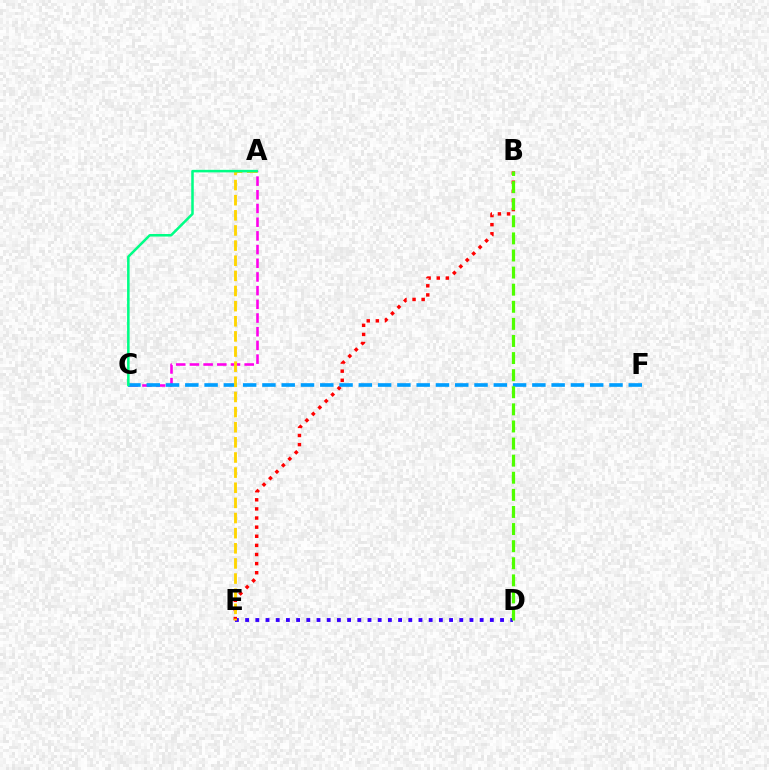{('A', 'C'): [{'color': '#ff00ed', 'line_style': 'dashed', 'thickness': 1.86}, {'color': '#00ff86', 'line_style': 'solid', 'thickness': 1.83}], ('D', 'E'): [{'color': '#3700ff', 'line_style': 'dotted', 'thickness': 2.77}], ('B', 'E'): [{'color': '#ff0000', 'line_style': 'dotted', 'thickness': 2.48}], ('C', 'F'): [{'color': '#009eff', 'line_style': 'dashed', 'thickness': 2.62}], ('A', 'E'): [{'color': '#ffd500', 'line_style': 'dashed', 'thickness': 2.06}], ('B', 'D'): [{'color': '#4fff00', 'line_style': 'dashed', 'thickness': 2.32}]}